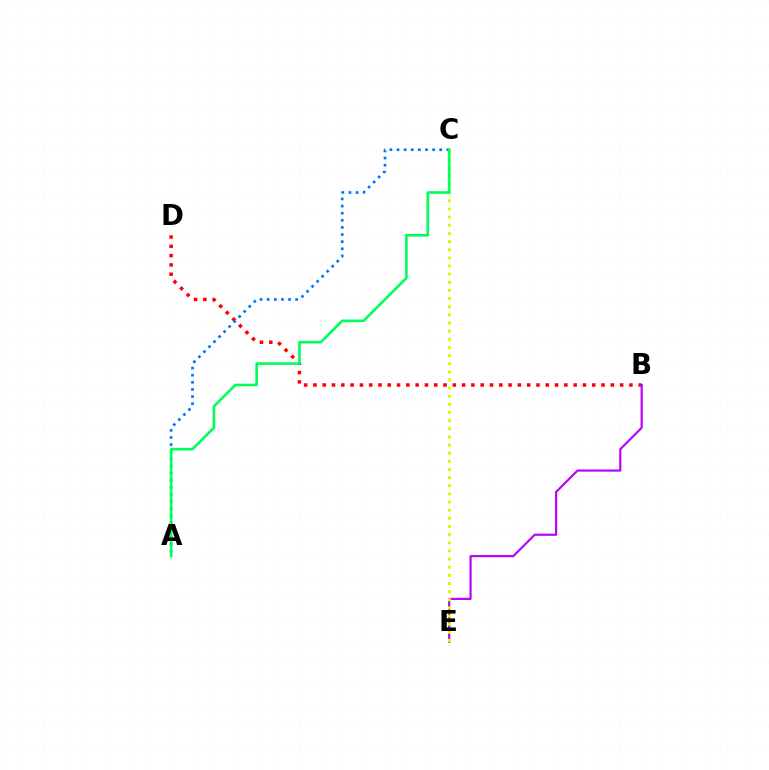{('B', 'D'): [{'color': '#ff0000', 'line_style': 'dotted', 'thickness': 2.53}], ('A', 'C'): [{'color': '#0074ff', 'line_style': 'dotted', 'thickness': 1.93}, {'color': '#00ff5c', 'line_style': 'solid', 'thickness': 1.91}], ('B', 'E'): [{'color': '#b900ff', 'line_style': 'solid', 'thickness': 1.56}], ('C', 'E'): [{'color': '#d1ff00', 'line_style': 'dotted', 'thickness': 2.21}]}